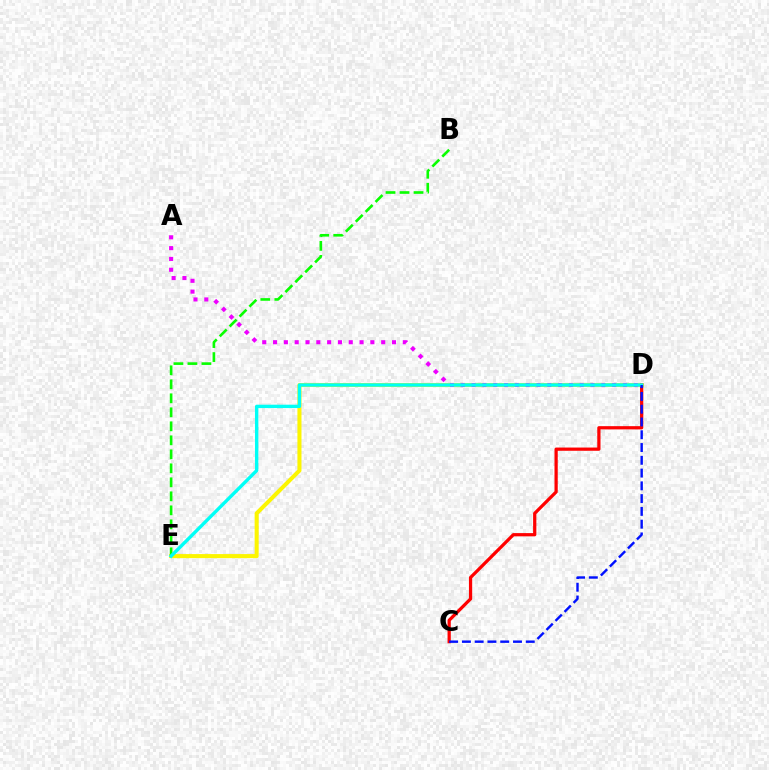{('D', 'E'): [{'color': '#fcf500', 'line_style': 'solid', 'thickness': 2.92}, {'color': '#00fff6', 'line_style': 'solid', 'thickness': 2.44}], ('A', 'D'): [{'color': '#ee00ff', 'line_style': 'dotted', 'thickness': 2.94}], ('B', 'E'): [{'color': '#08ff00', 'line_style': 'dashed', 'thickness': 1.9}], ('C', 'D'): [{'color': '#ff0000', 'line_style': 'solid', 'thickness': 2.33}, {'color': '#0010ff', 'line_style': 'dashed', 'thickness': 1.74}]}